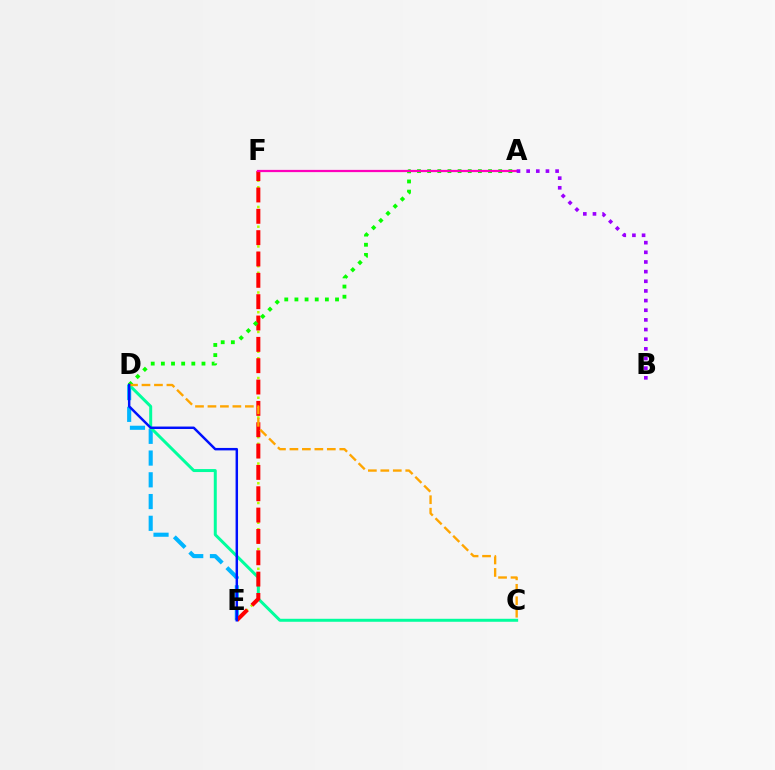{('D', 'E'): [{'color': '#00b5ff', 'line_style': 'dashed', 'thickness': 2.95}, {'color': '#0010ff', 'line_style': 'solid', 'thickness': 1.77}], ('E', 'F'): [{'color': '#b3ff00', 'line_style': 'dotted', 'thickness': 1.79}, {'color': '#ff0000', 'line_style': 'dashed', 'thickness': 2.9}], ('C', 'D'): [{'color': '#00ff9d', 'line_style': 'solid', 'thickness': 2.15}, {'color': '#ffa500', 'line_style': 'dashed', 'thickness': 1.69}], ('A', 'D'): [{'color': '#08ff00', 'line_style': 'dotted', 'thickness': 2.76}], ('A', 'F'): [{'color': '#ff00bd', 'line_style': 'solid', 'thickness': 1.61}], ('A', 'B'): [{'color': '#9b00ff', 'line_style': 'dotted', 'thickness': 2.62}]}